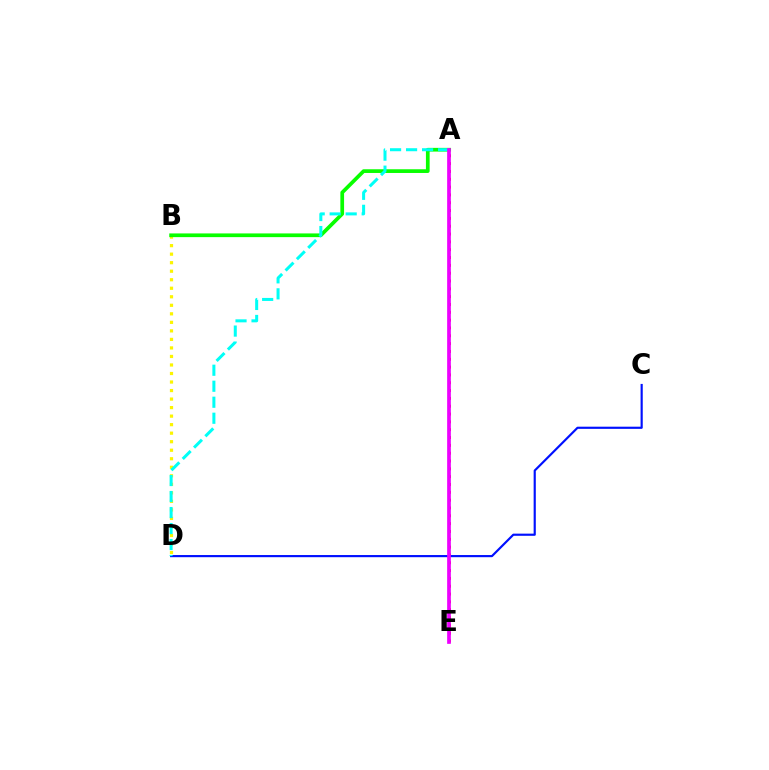{('A', 'E'): [{'color': '#ff0000', 'line_style': 'dotted', 'thickness': 2.13}, {'color': '#ee00ff', 'line_style': 'solid', 'thickness': 2.67}], ('B', 'D'): [{'color': '#fcf500', 'line_style': 'dotted', 'thickness': 2.32}], ('A', 'B'): [{'color': '#08ff00', 'line_style': 'solid', 'thickness': 2.67}], ('C', 'D'): [{'color': '#0010ff', 'line_style': 'solid', 'thickness': 1.56}], ('A', 'D'): [{'color': '#00fff6', 'line_style': 'dashed', 'thickness': 2.17}]}